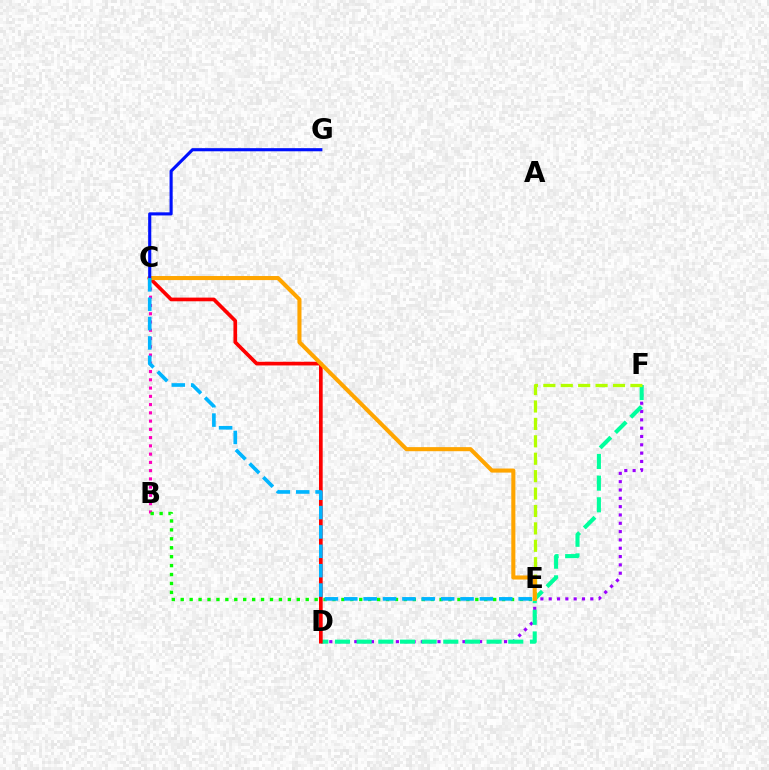{('B', 'C'): [{'color': '#ff00bd', 'line_style': 'dotted', 'thickness': 2.24}], ('D', 'F'): [{'color': '#9b00ff', 'line_style': 'dotted', 'thickness': 2.26}, {'color': '#00ff9d', 'line_style': 'dashed', 'thickness': 2.94}], ('E', 'F'): [{'color': '#b3ff00', 'line_style': 'dashed', 'thickness': 2.37}], ('C', 'D'): [{'color': '#ff0000', 'line_style': 'solid', 'thickness': 2.65}], ('B', 'E'): [{'color': '#08ff00', 'line_style': 'dotted', 'thickness': 2.43}], ('C', 'E'): [{'color': '#ffa500', 'line_style': 'solid', 'thickness': 2.93}, {'color': '#00b5ff', 'line_style': 'dashed', 'thickness': 2.63}], ('C', 'G'): [{'color': '#0010ff', 'line_style': 'solid', 'thickness': 2.24}]}